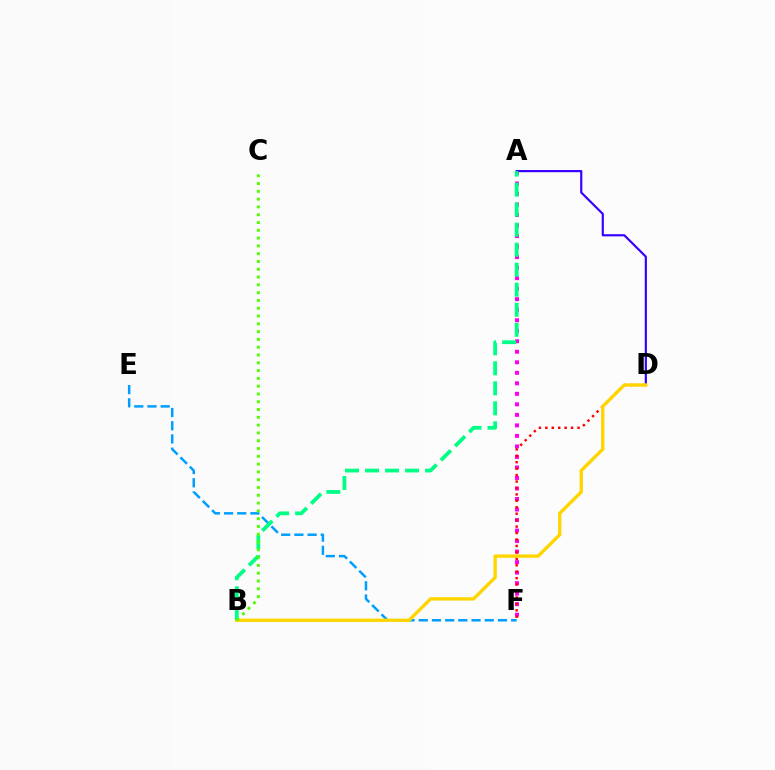{('A', 'F'): [{'color': '#ff00ed', 'line_style': 'dotted', 'thickness': 2.86}], ('D', 'F'): [{'color': '#ff0000', 'line_style': 'dotted', 'thickness': 1.75}], ('A', 'D'): [{'color': '#3700ff', 'line_style': 'solid', 'thickness': 1.57}], ('E', 'F'): [{'color': '#009eff', 'line_style': 'dashed', 'thickness': 1.79}], ('B', 'D'): [{'color': '#ffd500', 'line_style': 'solid', 'thickness': 2.42}], ('A', 'B'): [{'color': '#00ff86', 'line_style': 'dashed', 'thickness': 2.72}], ('B', 'C'): [{'color': '#4fff00', 'line_style': 'dotted', 'thickness': 2.12}]}